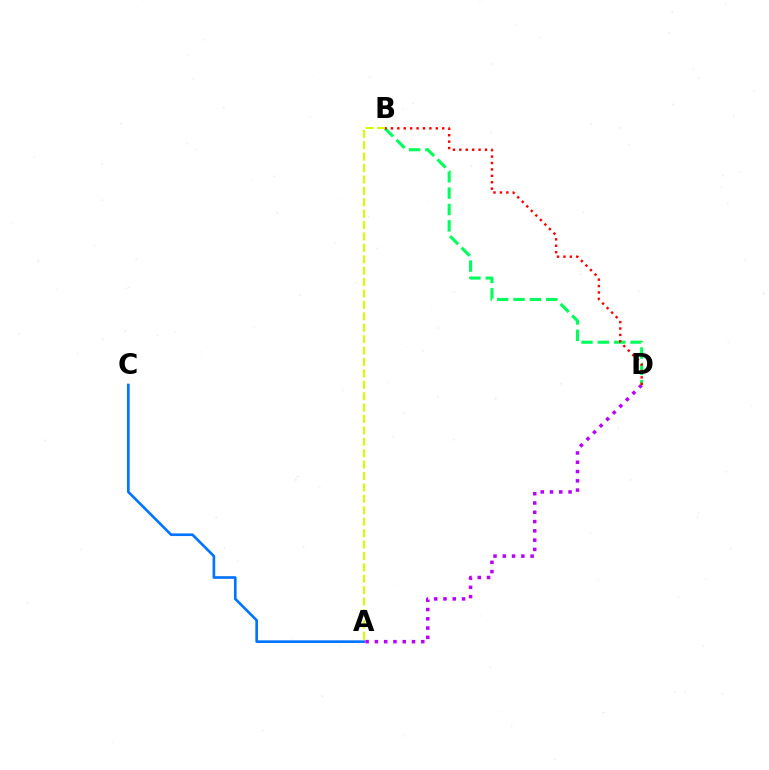{('A', 'D'): [{'color': '#b900ff', 'line_style': 'dotted', 'thickness': 2.52}], ('A', 'C'): [{'color': '#0074ff', 'line_style': 'solid', 'thickness': 1.91}], ('B', 'D'): [{'color': '#00ff5c', 'line_style': 'dashed', 'thickness': 2.22}, {'color': '#ff0000', 'line_style': 'dotted', 'thickness': 1.74}], ('A', 'B'): [{'color': '#d1ff00', 'line_style': 'dashed', 'thickness': 1.55}]}